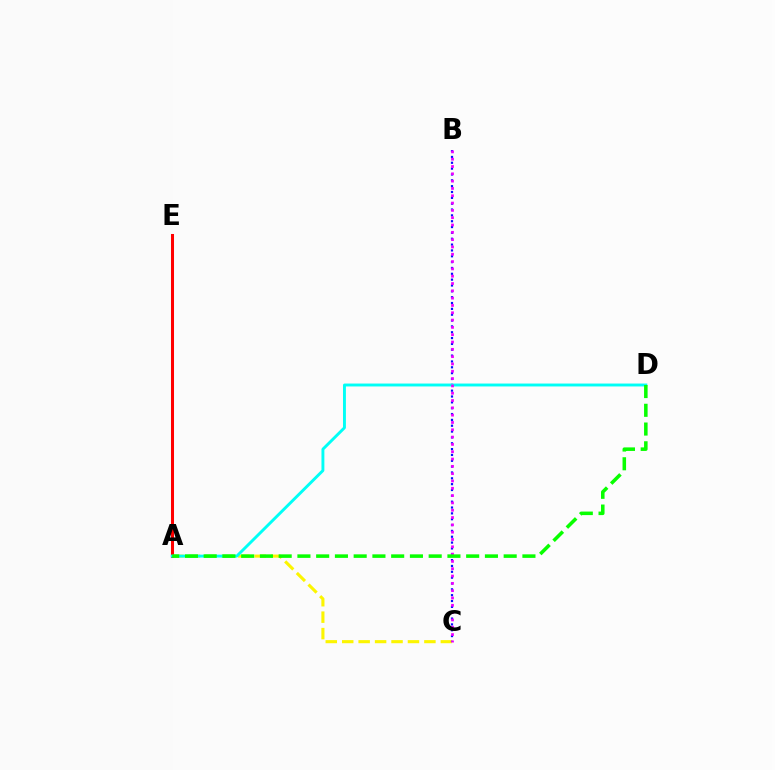{('A', 'C'): [{'color': '#fcf500', 'line_style': 'dashed', 'thickness': 2.23}], ('A', 'E'): [{'color': '#ff0000', 'line_style': 'solid', 'thickness': 2.18}], ('B', 'C'): [{'color': '#0010ff', 'line_style': 'dotted', 'thickness': 1.59}, {'color': '#ee00ff', 'line_style': 'dotted', 'thickness': 1.99}], ('A', 'D'): [{'color': '#00fff6', 'line_style': 'solid', 'thickness': 2.09}, {'color': '#08ff00', 'line_style': 'dashed', 'thickness': 2.55}]}